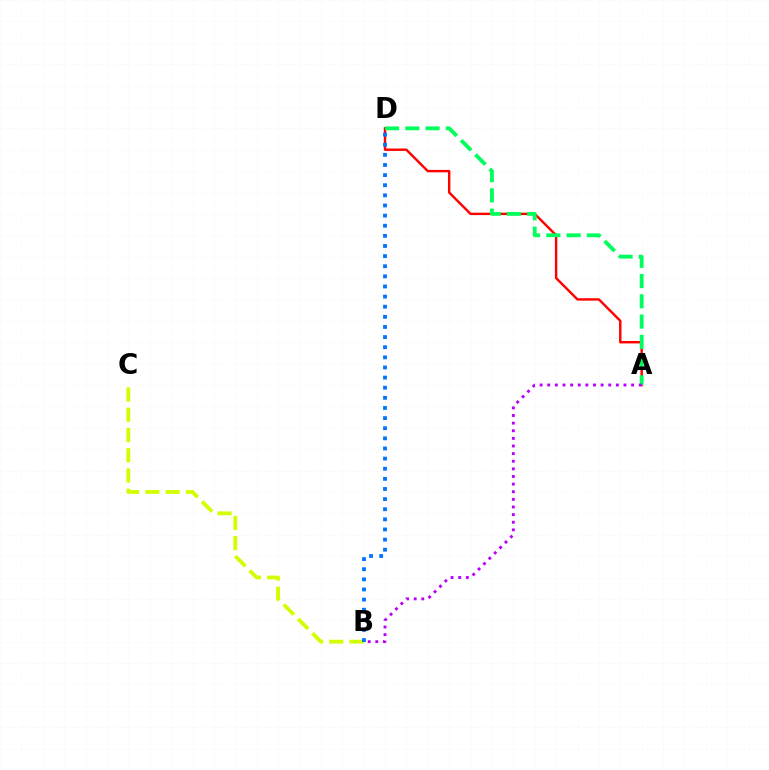{('B', 'C'): [{'color': '#d1ff00', 'line_style': 'dashed', 'thickness': 2.75}], ('A', 'D'): [{'color': '#ff0000', 'line_style': 'solid', 'thickness': 1.74}, {'color': '#00ff5c', 'line_style': 'dashed', 'thickness': 2.75}], ('B', 'D'): [{'color': '#0074ff', 'line_style': 'dotted', 'thickness': 2.75}], ('A', 'B'): [{'color': '#b900ff', 'line_style': 'dotted', 'thickness': 2.07}]}